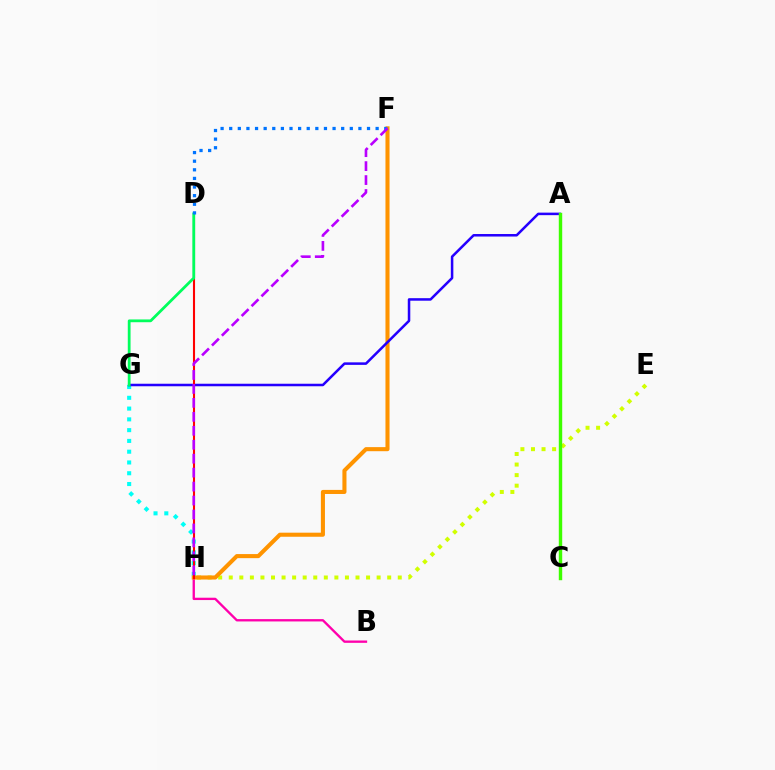{('B', 'H'): [{'color': '#ff00ac', 'line_style': 'solid', 'thickness': 1.68}], ('G', 'H'): [{'color': '#00fff6', 'line_style': 'dotted', 'thickness': 2.93}], ('E', 'H'): [{'color': '#d1ff00', 'line_style': 'dotted', 'thickness': 2.87}], ('F', 'H'): [{'color': '#ff9400', 'line_style': 'solid', 'thickness': 2.93}, {'color': '#b900ff', 'line_style': 'dashed', 'thickness': 1.9}], ('A', 'G'): [{'color': '#2500ff', 'line_style': 'solid', 'thickness': 1.82}], ('D', 'H'): [{'color': '#ff0000', 'line_style': 'solid', 'thickness': 1.51}], ('D', 'G'): [{'color': '#00ff5c', 'line_style': 'solid', 'thickness': 2.0}], ('D', 'F'): [{'color': '#0074ff', 'line_style': 'dotted', 'thickness': 2.34}], ('A', 'C'): [{'color': '#3dff00', 'line_style': 'solid', 'thickness': 2.47}]}